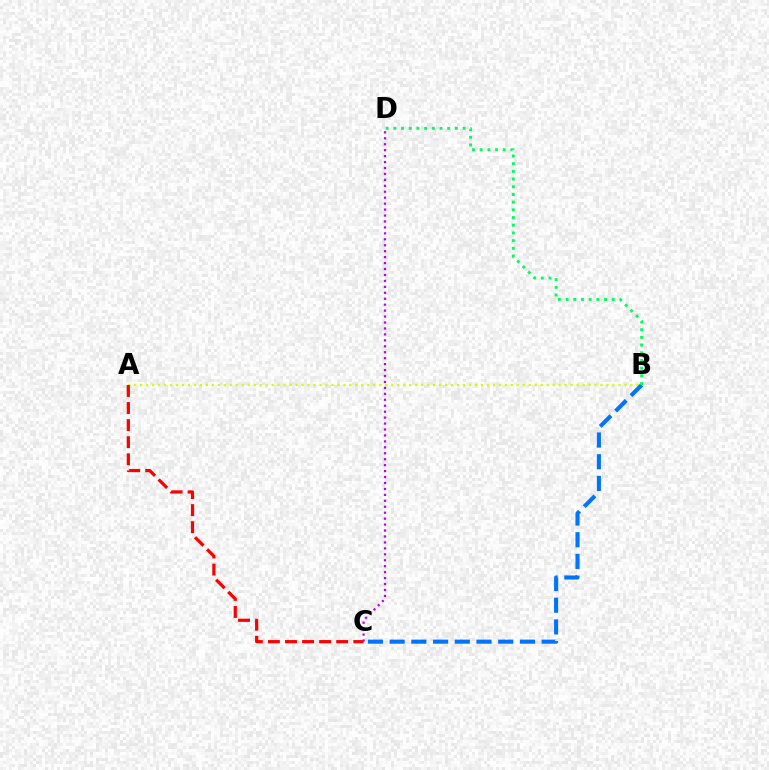{('A', 'B'): [{'color': '#d1ff00', 'line_style': 'dotted', 'thickness': 1.62}], ('A', 'C'): [{'color': '#ff0000', 'line_style': 'dashed', 'thickness': 2.32}], ('B', 'C'): [{'color': '#0074ff', 'line_style': 'dashed', 'thickness': 2.95}], ('B', 'D'): [{'color': '#00ff5c', 'line_style': 'dotted', 'thickness': 2.09}], ('C', 'D'): [{'color': '#b900ff', 'line_style': 'dotted', 'thickness': 1.61}]}